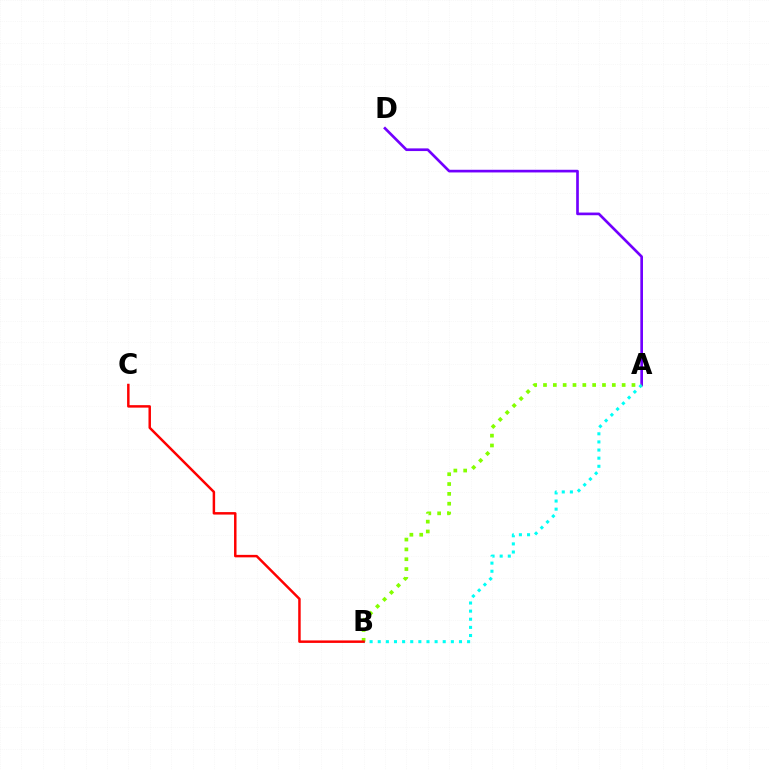{('A', 'D'): [{'color': '#7200ff', 'line_style': 'solid', 'thickness': 1.92}], ('A', 'B'): [{'color': '#00fff6', 'line_style': 'dotted', 'thickness': 2.21}, {'color': '#84ff00', 'line_style': 'dotted', 'thickness': 2.67}], ('B', 'C'): [{'color': '#ff0000', 'line_style': 'solid', 'thickness': 1.78}]}